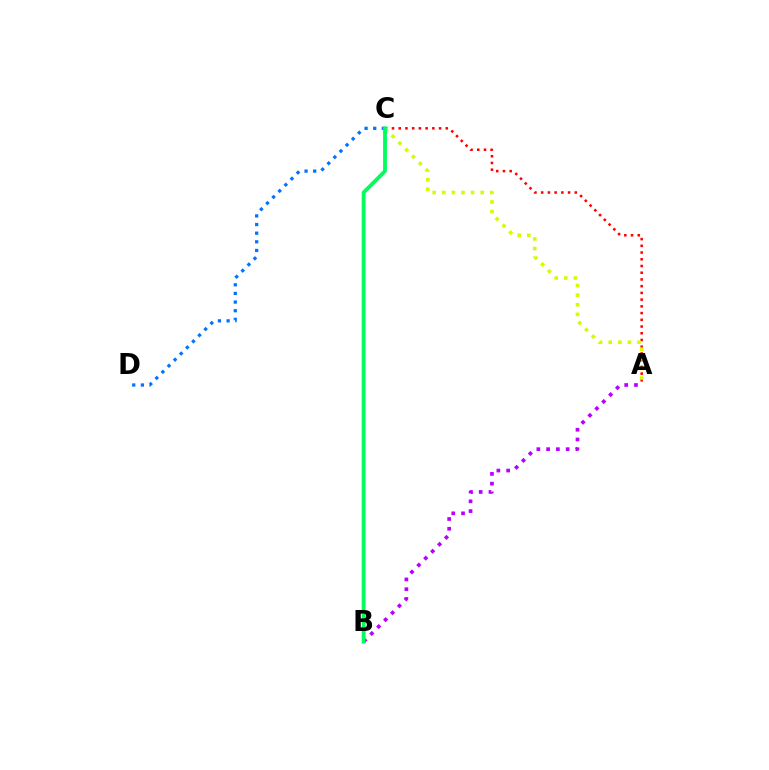{('A', 'B'): [{'color': '#b900ff', 'line_style': 'dotted', 'thickness': 2.65}], ('A', 'C'): [{'color': '#ff0000', 'line_style': 'dotted', 'thickness': 1.83}, {'color': '#d1ff00', 'line_style': 'dotted', 'thickness': 2.61}], ('C', 'D'): [{'color': '#0074ff', 'line_style': 'dotted', 'thickness': 2.35}], ('B', 'C'): [{'color': '#00ff5c', 'line_style': 'solid', 'thickness': 2.76}]}